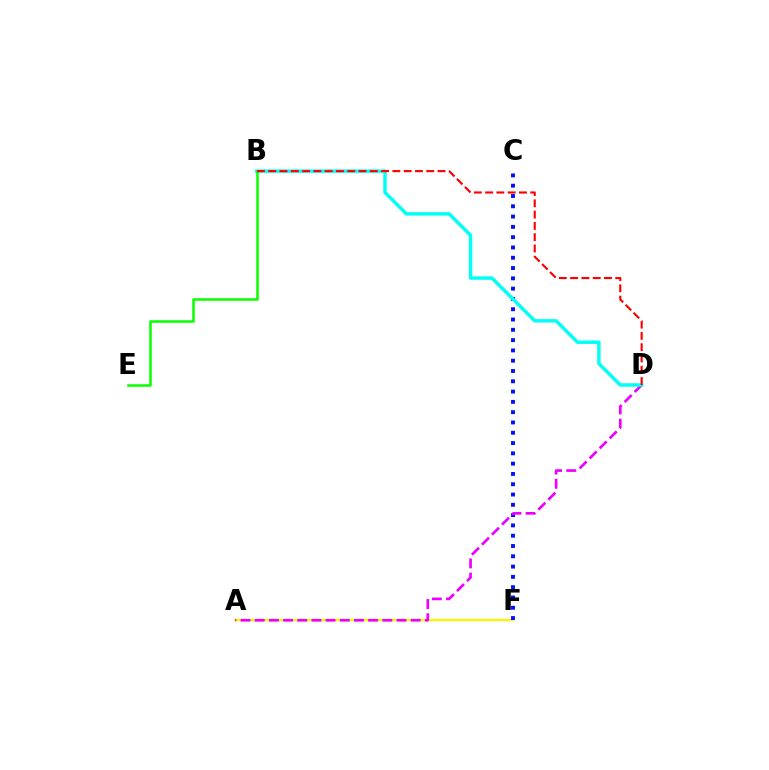{('A', 'F'): [{'color': '#fcf500', 'line_style': 'solid', 'thickness': 1.64}], ('C', 'F'): [{'color': '#0010ff', 'line_style': 'dotted', 'thickness': 2.8}], ('A', 'D'): [{'color': '#ee00ff', 'line_style': 'dashed', 'thickness': 1.93}], ('B', 'D'): [{'color': '#00fff6', 'line_style': 'solid', 'thickness': 2.48}, {'color': '#ff0000', 'line_style': 'dashed', 'thickness': 1.53}], ('B', 'E'): [{'color': '#08ff00', 'line_style': 'solid', 'thickness': 1.82}]}